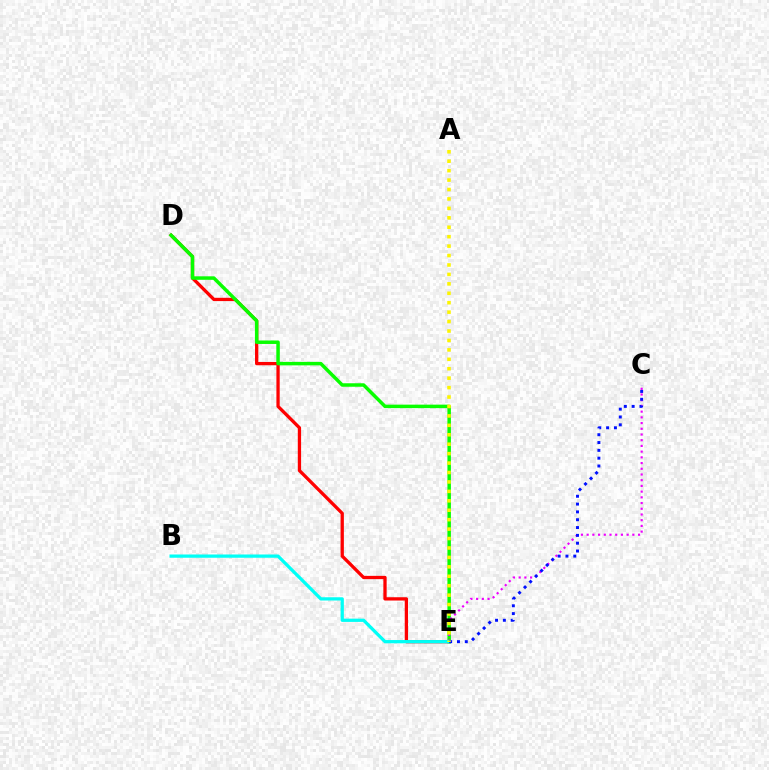{('D', 'E'): [{'color': '#ff0000', 'line_style': 'solid', 'thickness': 2.37}, {'color': '#08ff00', 'line_style': 'solid', 'thickness': 2.51}], ('C', 'E'): [{'color': '#ee00ff', 'line_style': 'dotted', 'thickness': 1.55}, {'color': '#0010ff', 'line_style': 'dotted', 'thickness': 2.13}], ('B', 'E'): [{'color': '#00fff6', 'line_style': 'solid', 'thickness': 2.34}], ('A', 'E'): [{'color': '#fcf500', 'line_style': 'dotted', 'thickness': 2.56}]}